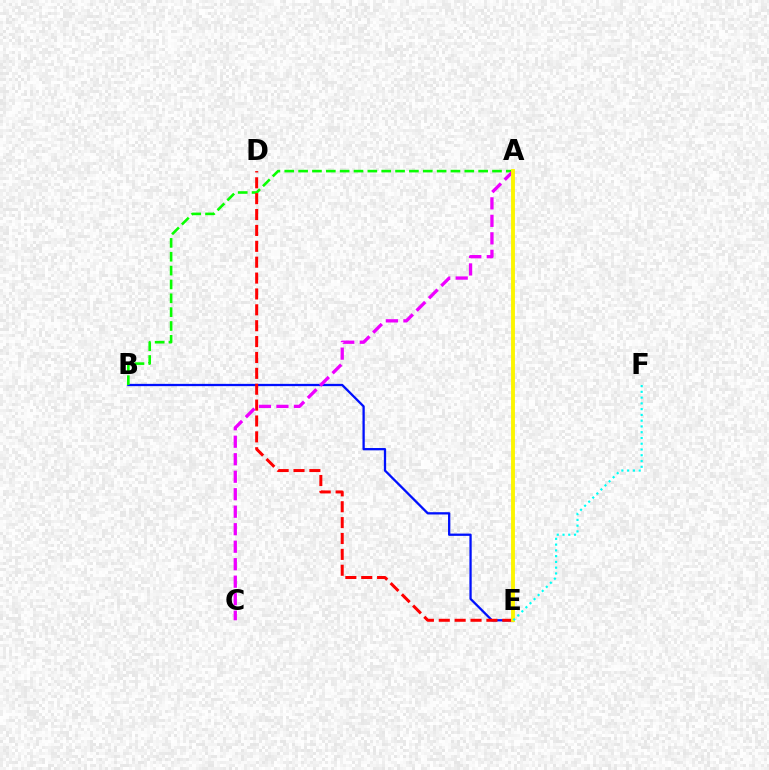{('B', 'E'): [{'color': '#0010ff', 'line_style': 'solid', 'thickness': 1.64}], ('A', 'B'): [{'color': '#08ff00', 'line_style': 'dashed', 'thickness': 1.88}], ('D', 'E'): [{'color': '#ff0000', 'line_style': 'dashed', 'thickness': 2.16}], ('A', 'C'): [{'color': '#ee00ff', 'line_style': 'dashed', 'thickness': 2.38}], ('A', 'E'): [{'color': '#fcf500', 'line_style': 'solid', 'thickness': 2.79}], ('E', 'F'): [{'color': '#00fff6', 'line_style': 'dotted', 'thickness': 1.57}]}